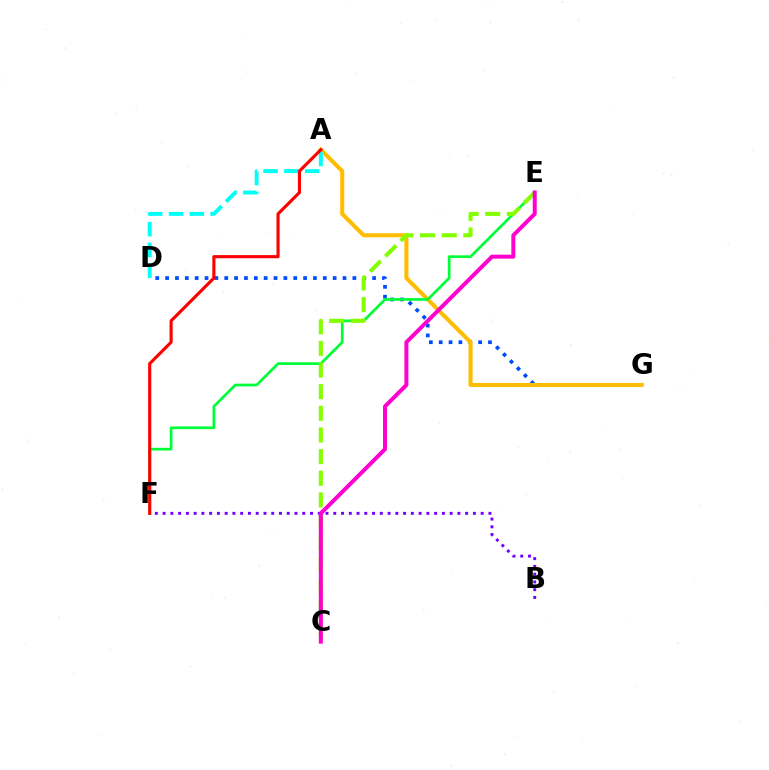{('D', 'G'): [{'color': '#004bff', 'line_style': 'dotted', 'thickness': 2.68}], ('A', 'G'): [{'color': '#ffbd00', 'line_style': 'solid', 'thickness': 2.93}], ('E', 'F'): [{'color': '#00ff39', 'line_style': 'solid', 'thickness': 1.95}], ('A', 'D'): [{'color': '#00fff6', 'line_style': 'dashed', 'thickness': 2.83}], ('B', 'F'): [{'color': '#7200ff', 'line_style': 'dotted', 'thickness': 2.11}], ('C', 'E'): [{'color': '#84ff00', 'line_style': 'dashed', 'thickness': 2.94}, {'color': '#ff00cf', 'line_style': 'solid', 'thickness': 2.87}], ('A', 'F'): [{'color': '#ff0000', 'line_style': 'solid', 'thickness': 2.25}]}